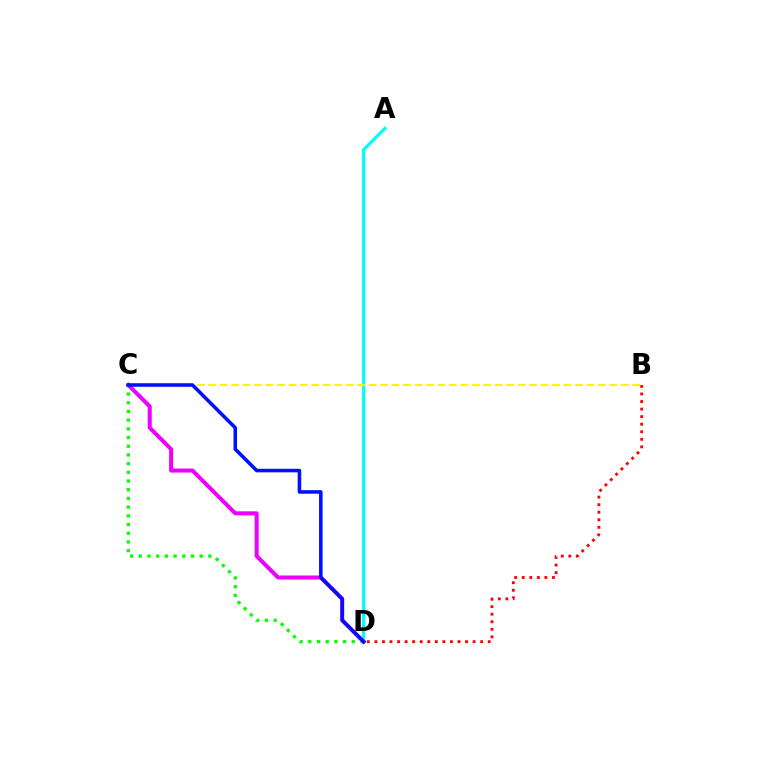{('A', 'D'): [{'color': '#00fff6', 'line_style': 'solid', 'thickness': 2.3}], ('B', 'D'): [{'color': '#ff0000', 'line_style': 'dotted', 'thickness': 2.05}], ('B', 'C'): [{'color': '#fcf500', 'line_style': 'dashed', 'thickness': 1.56}], ('C', 'D'): [{'color': '#08ff00', 'line_style': 'dotted', 'thickness': 2.36}, {'color': '#ee00ff', 'line_style': 'solid', 'thickness': 2.89}, {'color': '#0010ff', 'line_style': 'solid', 'thickness': 2.56}]}